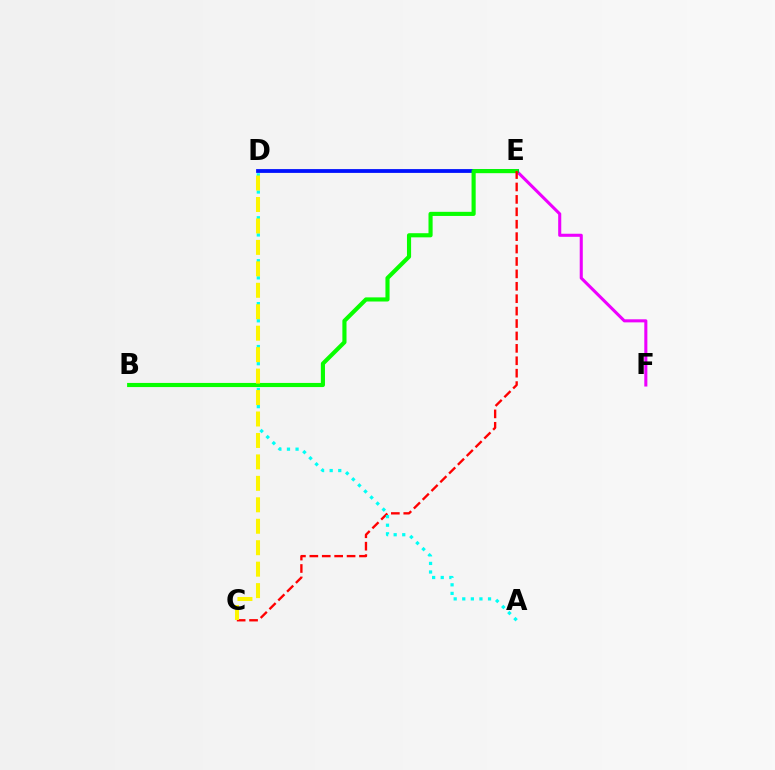{('E', 'F'): [{'color': '#ee00ff', 'line_style': 'solid', 'thickness': 2.21}], ('D', 'E'): [{'color': '#0010ff', 'line_style': 'solid', 'thickness': 2.73}], ('B', 'E'): [{'color': '#08ff00', 'line_style': 'solid', 'thickness': 2.97}], ('C', 'E'): [{'color': '#ff0000', 'line_style': 'dashed', 'thickness': 1.69}], ('A', 'D'): [{'color': '#00fff6', 'line_style': 'dotted', 'thickness': 2.33}], ('C', 'D'): [{'color': '#fcf500', 'line_style': 'dashed', 'thickness': 2.91}]}